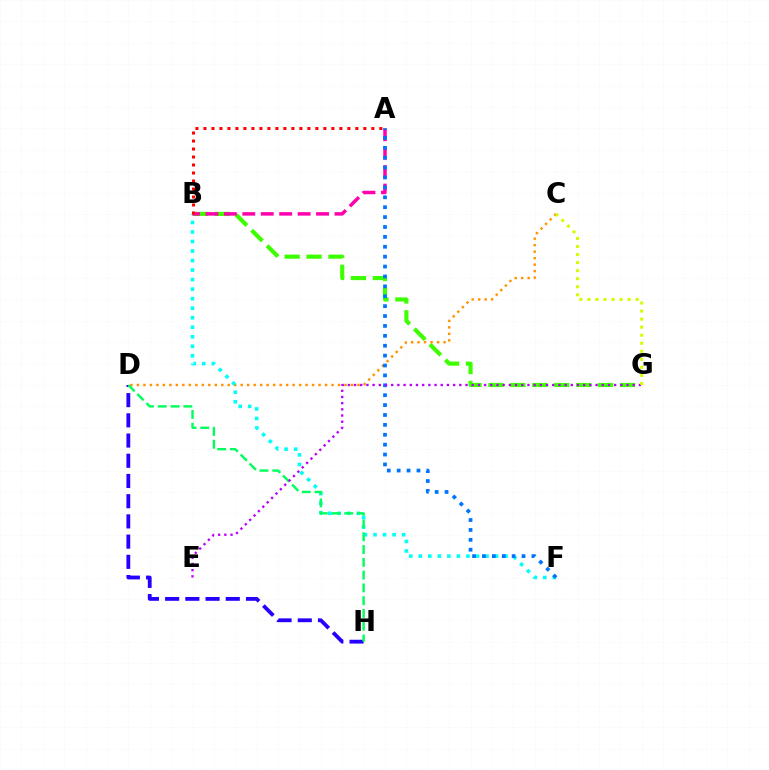{('D', 'H'): [{'color': '#2500ff', 'line_style': 'dashed', 'thickness': 2.75}, {'color': '#00ff5c', 'line_style': 'dashed', 'thickness': 1.74}], ('B', 'G'): [{'color': '#3dff00', 'line_style': 'dashed', 'thickness': 2.98}], ('C', 'D'): [{'color': '#ff9400', 'line_style': 'dotted', 'thickness': 1.76}], ('B', 'F'): [{'color': '#00fff6', 'line_style': 'dotted', 'thickness': 2.59}], ('A', 'B'): [{'color': '#ff00ac', 'line_style': 'dashed', 'thickness': 2.5}, {'color': '#ff0000', 'line_style': 'dotted', 'thickness': 2.17}], ('A', 'F'): [{'color': '#0074ff', 'line_style': 'dotted', 'thickness': 2.69}], ('E', 'G'): [{'color': '#b900ff', 'line_style': 'dotted', 'thickness': 1.68}], ('C', 'G'): [{'color': '#d1ff00', 'line_style': 'dotted', 'thickness': 2.19}]}